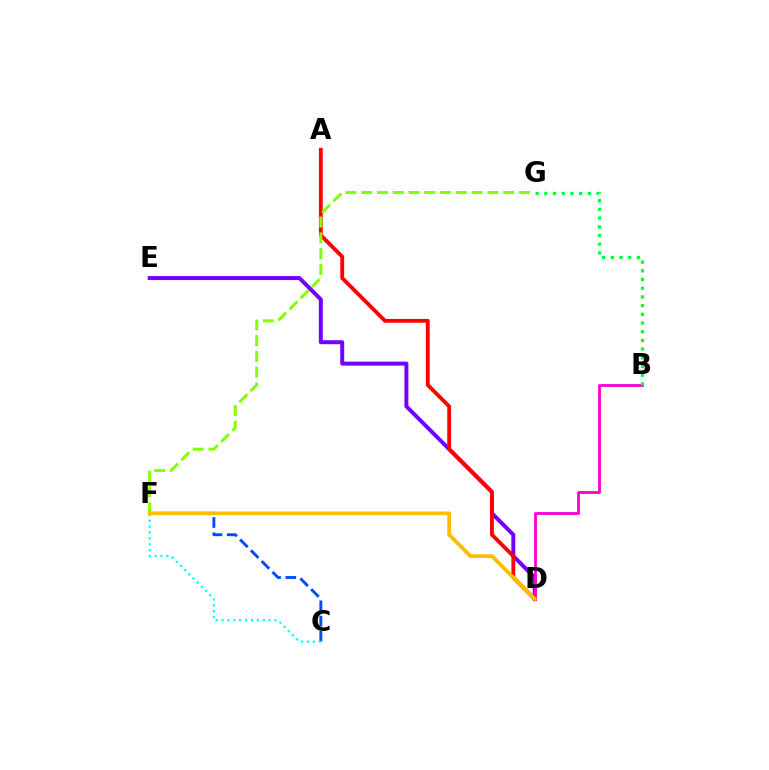{('D', 'E'): [{'color': '#7200ff', 'line_style': 'solid', 'thickness': 2.86}], ('C', 'F'): [{'color': '#004bff', 'line_style': 'dashed', 'thickness': 2.07}, {'color': '#00fff6', 'line_style': 'dotted', 'thickness': 1.6}], ('B', 'D'): [{'color': '#ff00cf', 'line_style': 'solid', 'thickness': 2.04}], ('A', 'D'): [{'color': '#ff0000', 'line_style': 'solid', 'thickness': 2.75}], ('F', 'G'): [{'color': '#84ff00', 'line_style': 'dashed', 'thickness': 2.14}], ('B', 'G'): [{'color': '#00ff39', 'line_style': 'dotted', 'thickness': 2.36}], ('D', 'F'): [{'color': '#ffbd00', 'line_style': 'solid', 'thickness': 2.69}]}